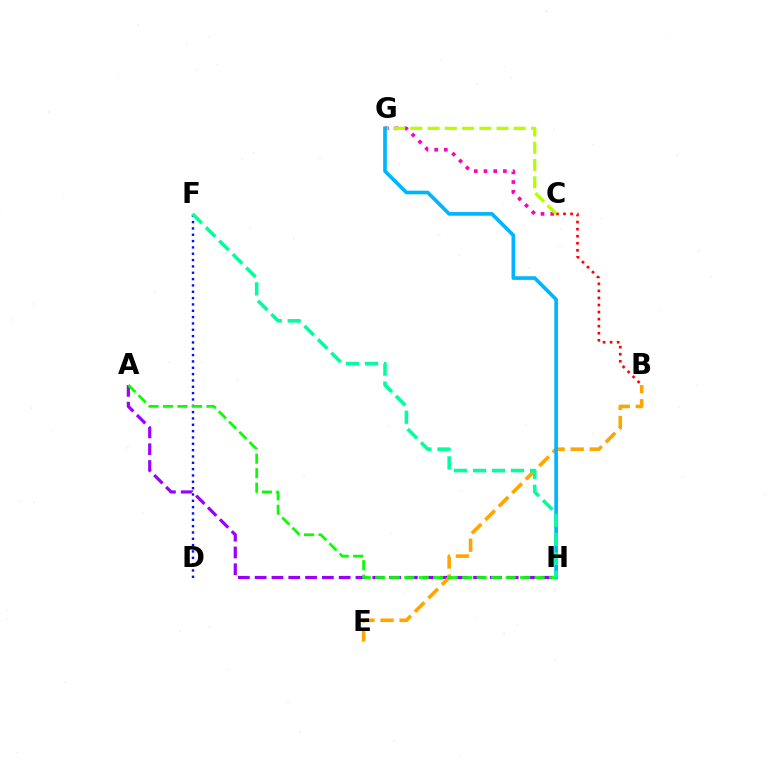{('A', 'H'): [{'color': '#9b00ff', 'line_style': 'dashed', 'thickness': 2.28}, {'color': '#08ff00', 'line_style': 'dashed', 'thickness': 1.97}], ('C', 'G'): [{'color': '#ff00bd', 'line_style': 'dotted', 'thickness': 2.63}, {'color': '#b3ff00', 'line_style': 'dashed', 'thickness': 2.34}], ('B', 'C'): [{'color': '#ff0000', 'line_style': 'dotted', 'thickness': 1.92}], ('B', 'E'): [{'color': '#ffa500', 'line_style': 'dashed', 'thickness': 2.59}], ('G', 'H'): [{'color': '#00b5ff', 'line_style': 'solid', 'thickness': 2.63}], ('D', 'F'): [{'color': '#0010ff', 'line_style': 'dotted', 'thickness': 1.72}], ('F', 'H'): [{'color': '#00ff9d', 'line_style': 'dashed', 'thickness': 2.58}]}